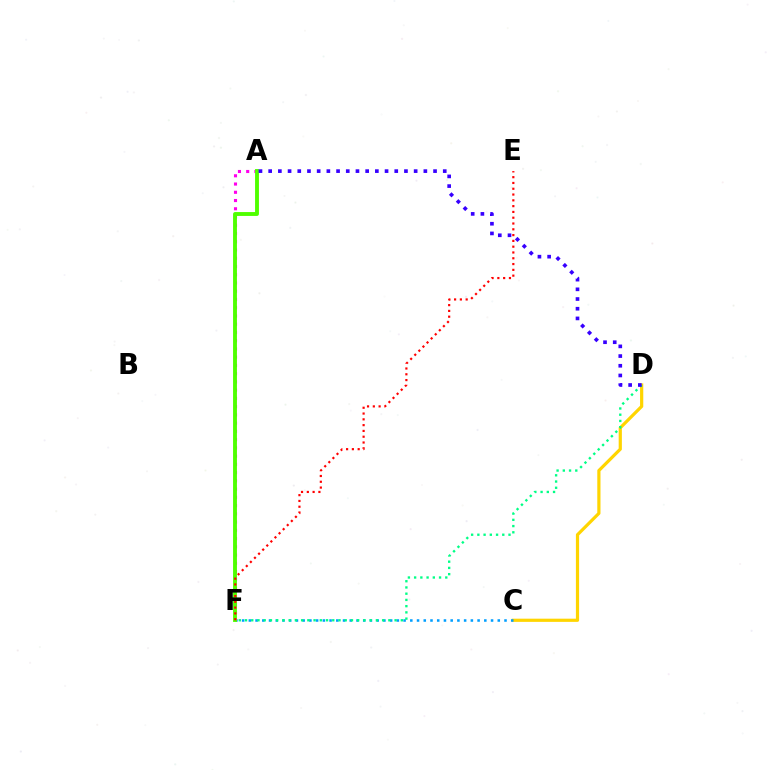{('C', 'D'): [{'color': '#ffd500', 'line_style': 'solid', 'thickness': 2.3}], ('A', 'F'): [{'color': '#ff00ed', 'line_style': 'dotted', 'thickness': 2.24}, {'color': '#4fff00', 'line_style': 'solid', 'thickness': 2.79}], ('C', 'F'): [{'color': '#009eff', 'line_style': 'dotted', 'thickness': 1.83}], ('D', 'F'): [{'color': '#00ff86', 'line_style': 'dotted', 'thickness': 1.69}], ('E', 'F'): [{'color': '#ff0000', 'line_style': 'dotted', 'thickness': 1.57}], ('A', 'D'): [{'color': '#3700ff', 'line_style': 'dotted', 'thickness': 2.64}]}